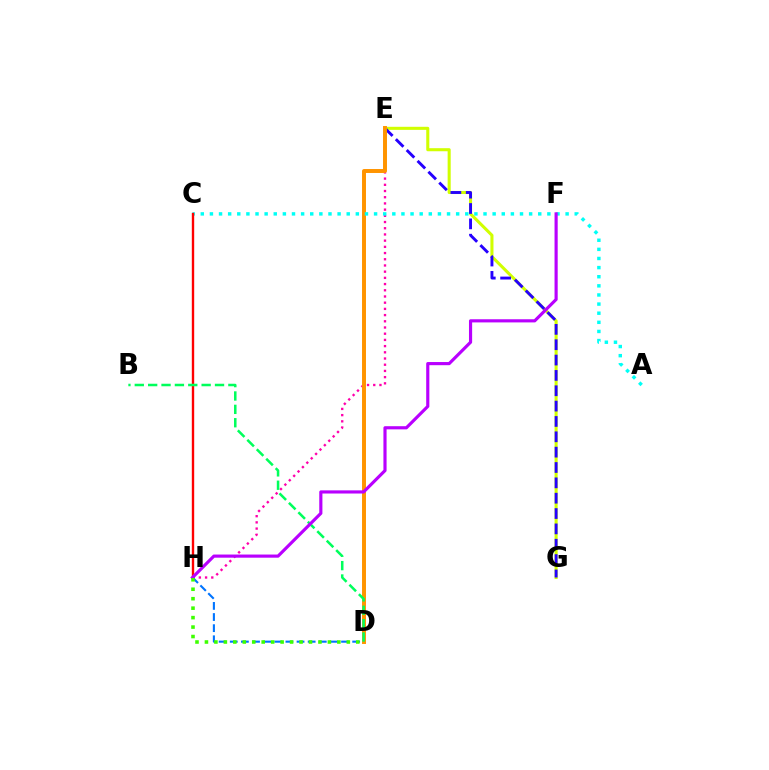{('E', 'H'): [{'color': '#ff00ac', 'line_style': 'dotted', 'thickness': 1.69}], ('E', 'G'): [{'color': '#d1ff00', 'line_style': 'solid', 'thickness': 2.21}, {'color': '#2500ff', 'line_style': 'dashed', 'thickness': 2.08}], ('D', 'H'): [{'color': '#0074ff', 'line_style': 'dashed', 'thickness': 1.51}, {'color': '#3dff00', 'line_style': 'dotted', 'thickness': 2.57}], ('D', 'E'): [{'color': '#ff9400', 'line_style': 'solid', 'thickness': 2.85}], ('A', 'C'): [{'color': '#00fff6', 'line_style': 'dotted', 'thickness': 2.48}], ('C', 'H'): [{'color': '#ff0000', 'line_style': 'solid', 'thickness': 1.71}], ('B', 'D'): [{'color': '#00ff5c', 'line_style': 'dashed', 'thickness': 1.82}], ('F', 'H'): [{'color': '#b900ff', 'line_style': 'solid', 'thickness': 2.27}]}